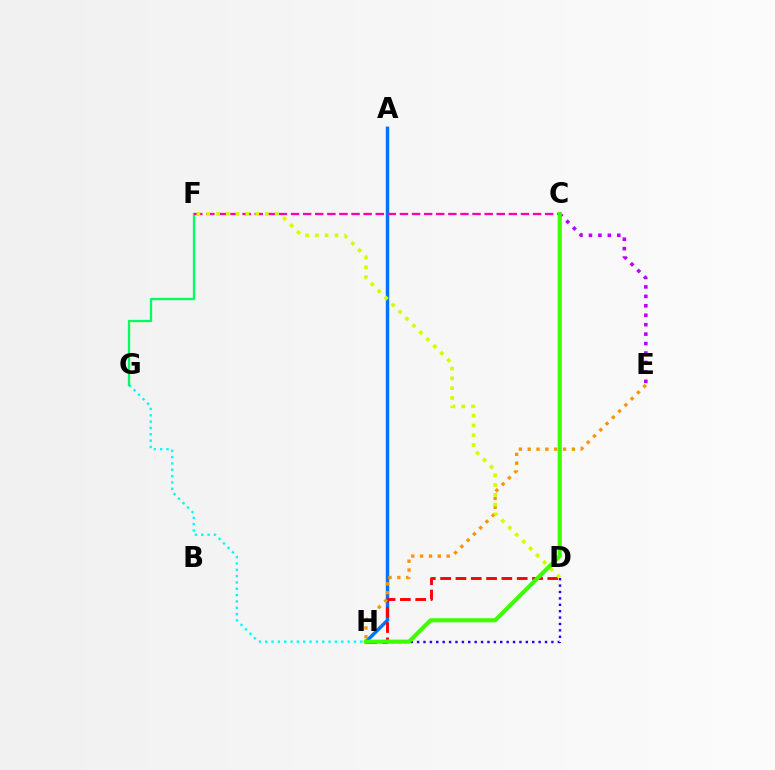{('A', 'H'): [{'color': '#0074ff', 'line_style': 'solid', 'thickness': 2.48}], ('D', 'H'): [{'color': '#2500ff', 'line_style': 'dotted', 'thickness': 1.74}, {'color': '#ff0000', 'line_style': 'dashed', 'thickness': 2.08}], ('G', 'H'): [{'color': '#00fff6', 'line_style': 'dotted', 'thickness': 1.72}], ('F', 'G'): [{'color': '#00ff5c', 'line_style': 'solid', 'thickness': 1.66}], ('E', 'H'): [{'color': '#ff9400', 'line_style': 'dotted', 'thickness': 2.4}], ('C', 'E'): [{'color': '#b900ff', 'line_style': 'dotted', 'thickness': 2.57}], ('C', 'F'): [{'color': '#ff00ac', 'line_style': 'dashed', 'thickness': 1.64}], ('D', 'F'): [{'color': '#d1ff00', 'line_style': 'dotted', 'thickness': 2.66}], ('C', 'H'): [{'color': '#3dff00', 'line_style': 'solid', 'thickness': 2.96}]}